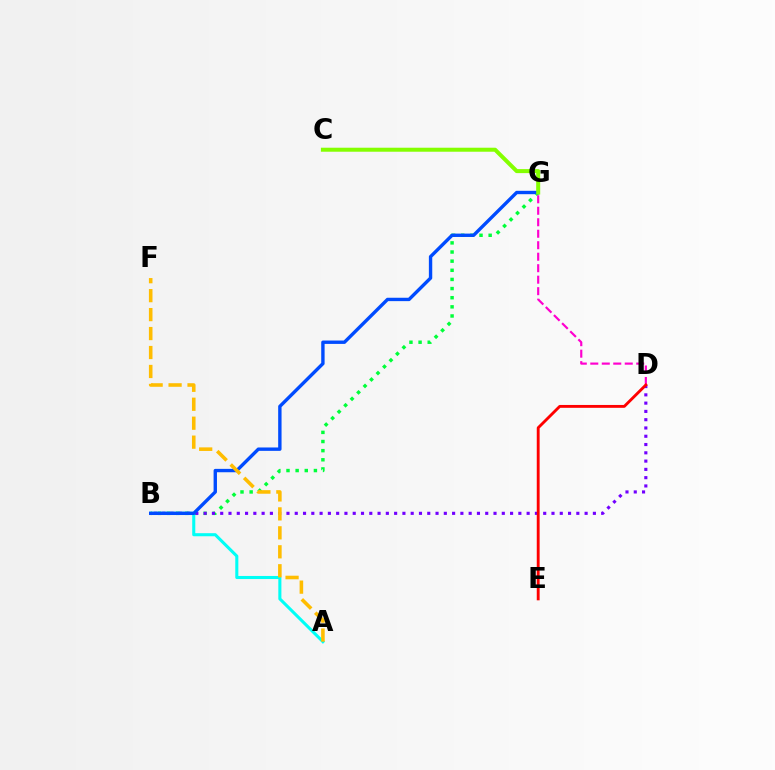{('B', 'G'): [{'color': '#00ff39', 'line_style': 'dotted', 'thickness': 2.48}, {'color': '#004bff', 'line_style': 'solid', 'thickness': 2.43}], ('A', 'B'): [{'color': '#00fff6', 'line_style': 'solid', 'thickness': 2.21}], ('B', 'D'): [{'color': '#7200ff', 'line_style': 'dotted', 'thickness': 2.25}], ('D', 'G'): [{'color': '#ff00cf', 'line_style': 'dashed', 'thickness': 1.56}], ('C', 'G'): [{'color': '#84ff00', 'line_style': 'solid', 'thickness': 2.89}], ('A', 'F'): [{'color': '#ffbd00', 'line_style': 'dashed', 'thickness': 2.58}], ('D', 'E'): [{'color': '#ff0000', 'line_style': 'solid', 'thickness': 2.06}]}